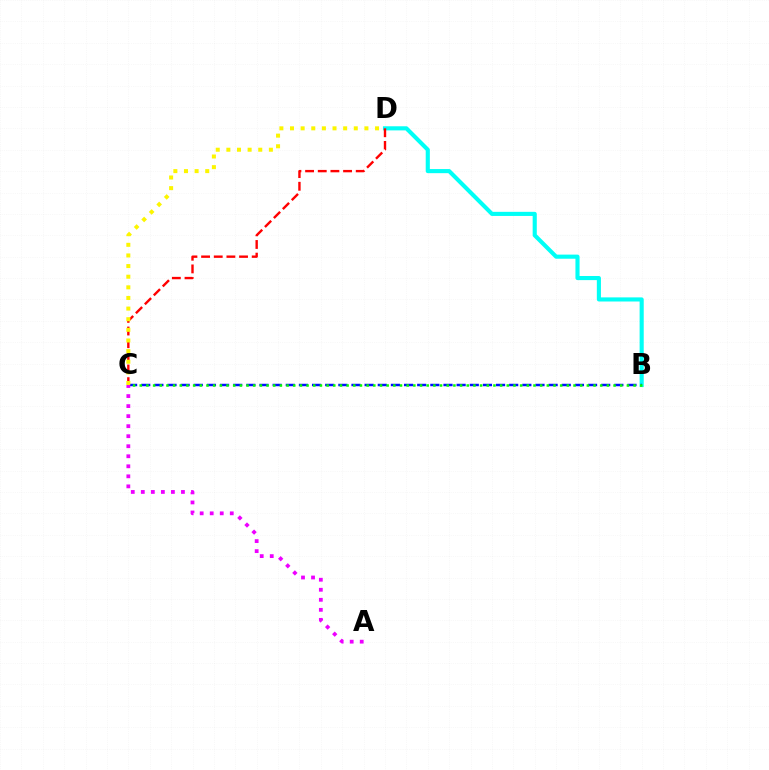{('B', 'D'): [{'color': '#00fff6', 'line_style': 'solid', 'thickness': 2.96}], ('B', 'C'): [{'color': '#0010ff', 'line_style': 'dashed', 'thickness': 1.79}, {'color': '#08ff00', 'line_style': 'dotted', 'thickness': 1.81}], ('C', 'D'): [{'color': '#ff0000', 'line_style': 'dashed', 'thickness': 1.72}, {'color': '#fcf500', 'line_style': 'dotted', 'thickness': 2.89}], ('A', 'C'): [{'color': '#ee00ff', 'line_style': 'dotted', 'thickness': 2.73}]}